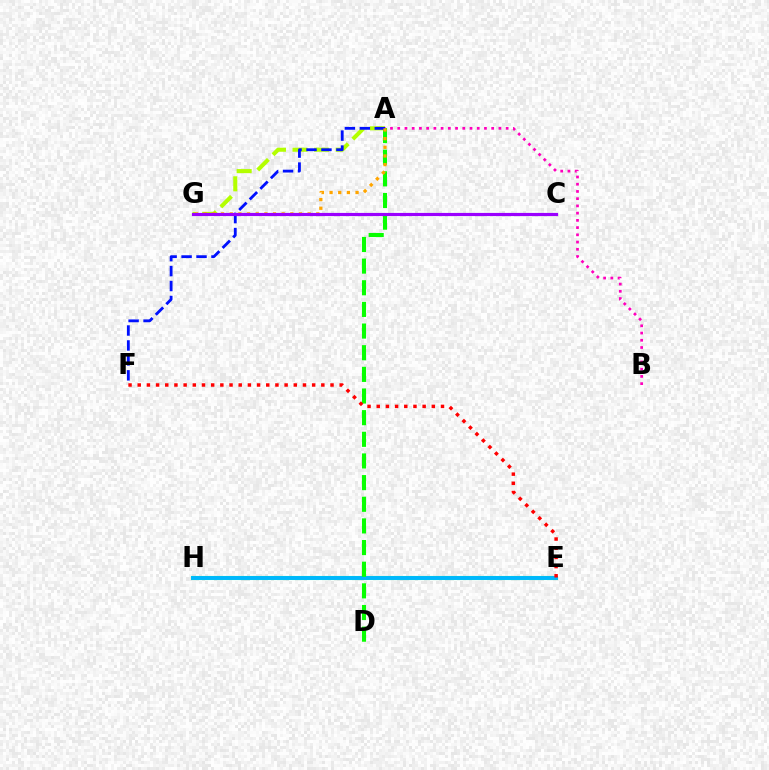{('E', 'H'): [{'color': '#00ff9d', 'line_style': 'solid', 'thickness': 2.94}, {'color': '#00b5ff', 'line_style': 'solid', 'thickness': 2.72}], ('A', 'B'): [{'color': '#ff00bd', 'line_style': 'dotted', 'thickness': 1.96}], ('A', 'G'): [{'color': '#b3ff00', 'line_style': 'dashed', 'thickness': 2.93}, {'color': '#ffa500', 'line_style': 'dotted', 'thickness': 2.35}], ('A', 'D'): [{'color': '#08ff00', 'line_style': 'dashed', 'thickness': 2.94}], ('E', 'F'): [{'color': '#ff0000', 'line_style': 'dotted', 'thickness': 2.49}], ('A', 'F'): [{'color': '#0010ff', 'line_style': 'dashed', 'thickness': 2.03}], ('C', 'G'): [{'color': '#9b00ff', 'line_style': 'solid', 'thickness': 2.27}]}